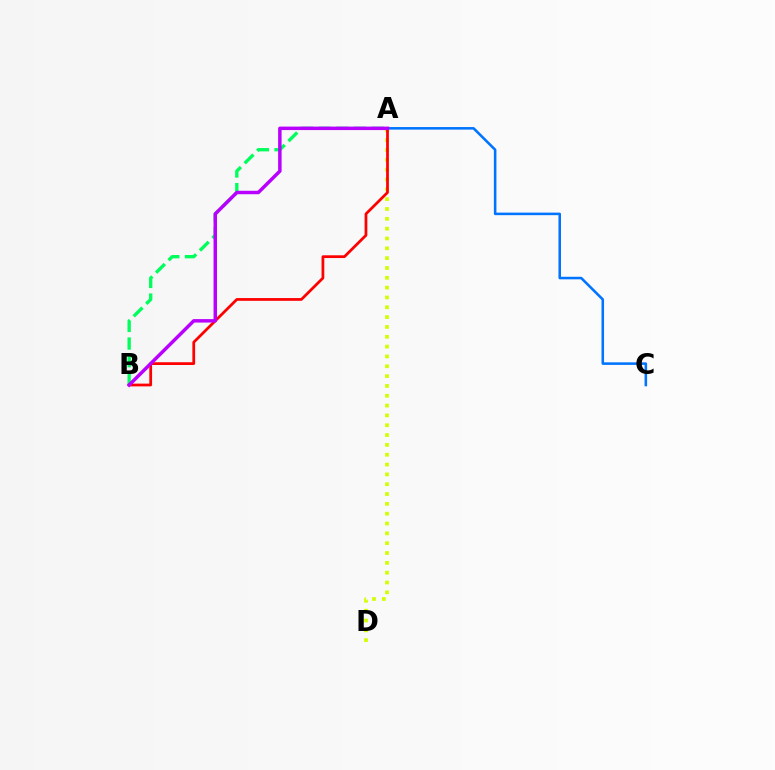{('A', 'D'): [{'color': '#d1ff00', 'line_style': 'dotted', 'thickness': 2.67}], ('A', 'B'): [{'color': '#00ff5c', 'line_style': 'dashed', 'thickness': 2.4}, {'color': '#ff0000', 'line_style': 'solid', 'thickness': 1.98}, {'color': '#b900ff', 'line_style': 'solid', 'thickness': 2.49}], ('A', 'C'): [{'color': '#0074ff', 'line_style': 'solid', 'thickness': 1.84}]}